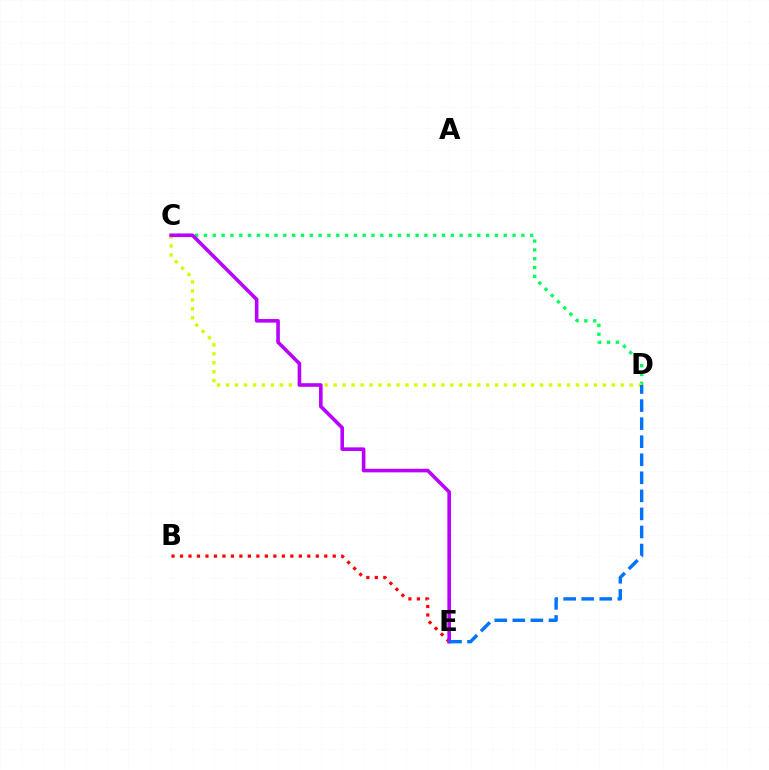{('C', 'D'): [{'color': '#00ff5c', 'line_style': 'dotted', 'thickness': 2.4}, {'color': '#d1ff00', 'line_style': 'dotted', 'thickness': 2.44}], ('B', 'E'): [{'color': '#ff0000', 'line_style': 'dotted', 'thickness': 2.31}], ('C', 'E'): [{'color': '#b900ff', 'line_style': 'solid', 'thickness': 2.6}], ('D', 'E'): [{'color': '#0074ff', 'line_style': 'dashed', 'thickness': 2.45}]}